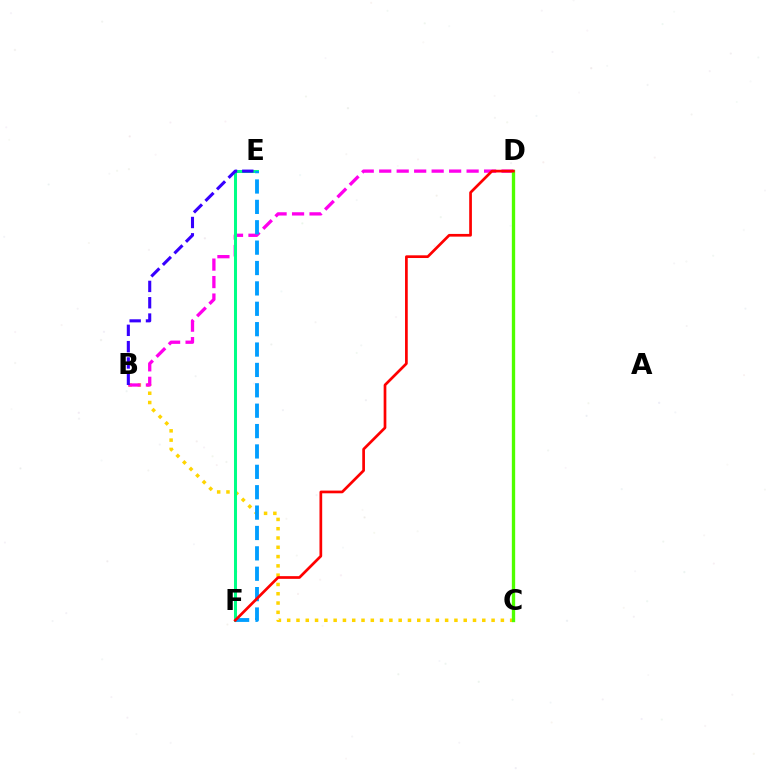{('B', 'C'): [{'color': '#ffd500', 'line_style': 'dotted', 'thickness': 2.52}], ('B', 'D'): [{'color': '#ff00ed', 'line_style': 'dashed', 'thickness': 2.37}], ('C', 'D'): [{'color': '#4fff00', 'line_style': 'solid', 'thickness': 2.4}], ('E', 'F'): [{'color': '#00ff86', 'line_style': 'solid', 'thickness': 2.18}, {'color': '#009eff', 'line_style': 'dashed', 'thickness': 2.77}], ('B', 'E'): [{'color': '#3700ff', 'line_style': 'dashed', 'thickness': 2.22}], ('D', 'F'): [{'color': '#ff0000', 'line_style': 'solid', 'thickness': 1.95}]}